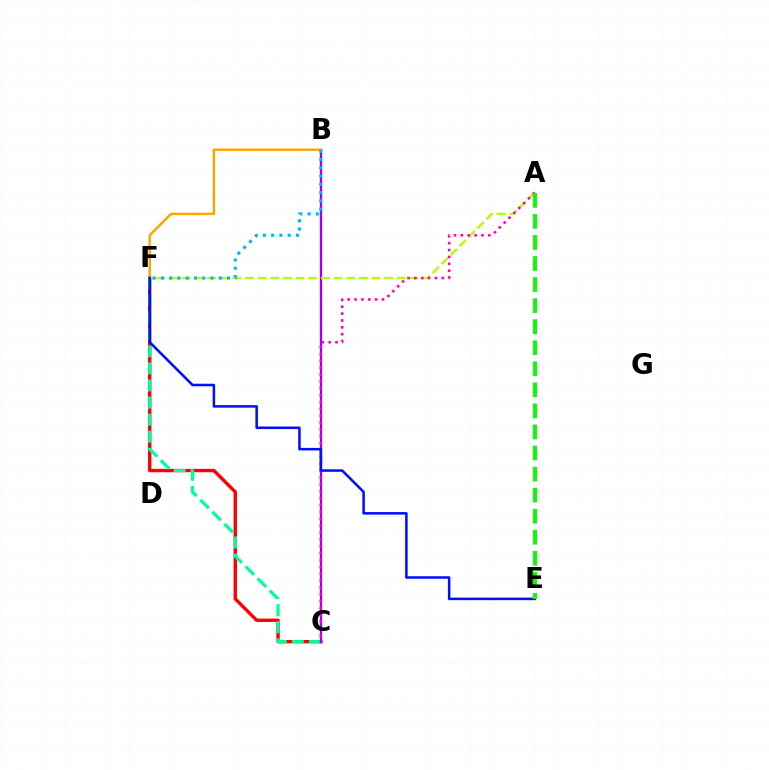{('C', 'F'): [{'color': '#ff0000', 'line_style': 'solid', 'thickness': 2.44}, {'color': '#00ff9d', 'line_style': 'dashed', 'thickness': 2.32}], ('B', 'C'): [{'color': '#9b00ff', 'line_style': 'solid', 'thickness': 1.68}], ('A', 'F'): [{'color': '#b3ff00', 'line_style': 'dashed', 'thickness': 1.72}], ('B', 'F'): [{'color': '#ffa500', 'line_style': 'solid', 'thickness': 1.77}, {'color': '#00b5ff', 'line_style': 'dotted', 'thickness': 2.24}], ('A', 'C'): [{'color': '#ff00bd', 'line_style': 'dotted', 'thickness': 1.87}], ('E', 'F'): [{'color': '#0010ff', 'line_style': 'solid', 'thickness': 1.83}], ('A', 'E'): [{'color': '#08ff00', 'line_style': 'dashed', 'thickness': 2.86}]}